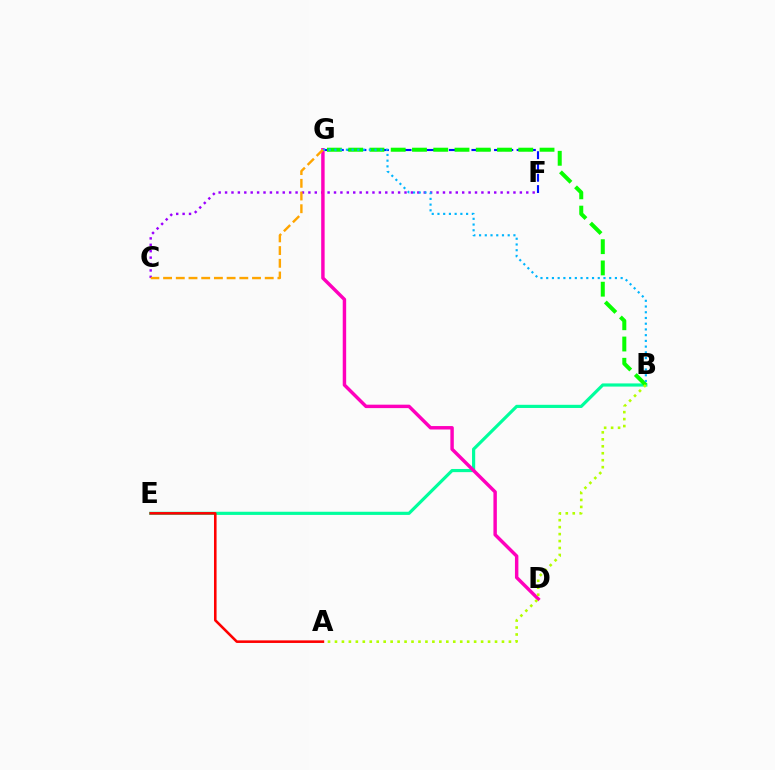{('F', 'G'): [{'color': '#0010ff', 'line_style': 'dashed', 'thickness': 1.53}], ('B', 'E'): [{'color': '#00ff9d', 'line_style': 'solid', 'thickness': 2.28}], ('B', 'G'): [{'color': '#08ff00', 'line_style': 'dashed', 'thickness': 2.89}, {'color': '#00b5ff', 'line_style': 'dotted', 'thickness': 1.56}], ('C', 'F'): [{'color': '#9b00ff', 'line_style': 'dotted', 'thickness': 1.74}], ('D', 'G'): [{'color': '#ff00bd', 'line_style': 'solid', 'thickness': 2.47}], ('A', 'B'): [{'color': '#b3ff00', 'line_style': 'dotted', 'thickness': 1.89}], ('C', 'G'): [{'color': '#ffa500', 'line_style': 'dashed', 'thickness': 1.73}], ('A', 'E'): [{'color': '#ff0000', 'line_style': 'solid', 'thickness': 1.85}]}